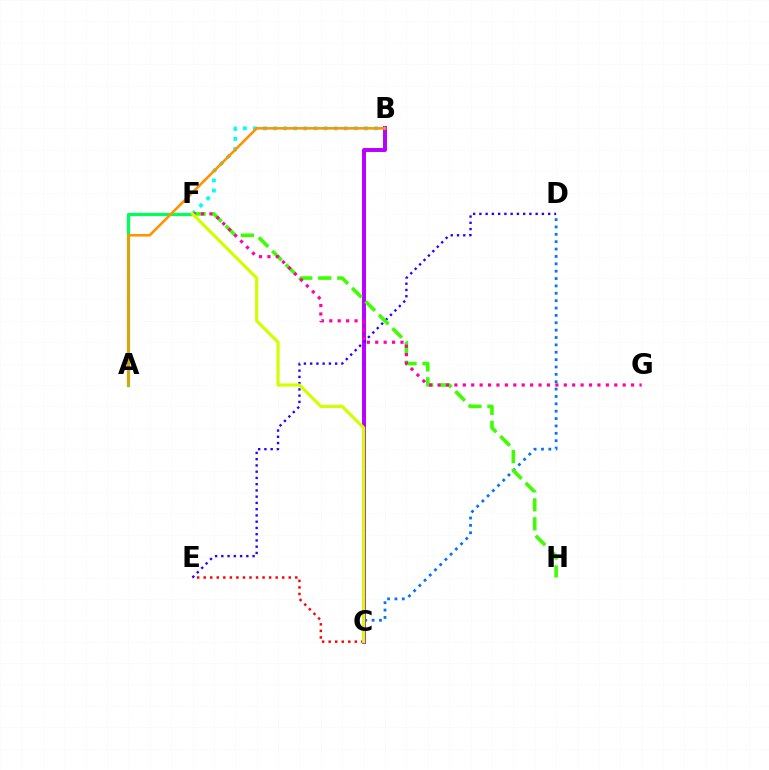{('A', 'F'): [{'color': '#00ff5c', 'line_style': 'solid', 'thickness': 2.34}], ('C', 'E'): [{'color': '#ff0000', 'line_style': 'dotted', 'thickness': 1.78}], ('C', 'D'): [{'color': '#0074ff', 'line_style': 'dotted', 'thickness': 2.0}], ('B', 'C'): [{'color': '#b900ff', 'line_style': 'solid', 'thickness': 2.85}], ('D', 'E'): [{'color': '#2500ff', 'line_style': 'dotted', 'thickness': 1.7}], ('B', 'F'): [{'color': '#00fff6', 'line_style': 'dotted', 'thickness': 2.74}], ('F', 'H'): [{'color': '#3dff00', 'line_style': 'dashed', 'thickness': 2.58}], ('F', 'G'): [{'color': '#ff00ac', 'line_style': 'dotted', 'thickness': 2.29}], ('A', 'B'): [{'color': '#ff9400', 'line_style': 'solid', 'thickness': 1.88}], ('C', 'F'): [{'color': '#d1ff00', 'line_style': 'solid', 'thickness': 2.27}]}